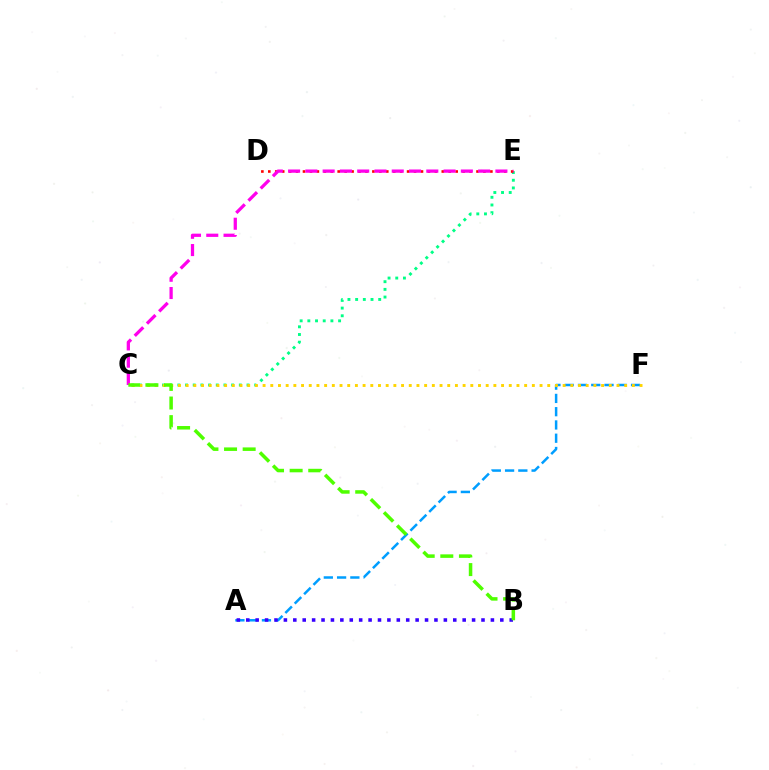{('A', 'F'): [{'color': '#009eff', 'line_style': 'dashed', 'thickness': 1.8}], ('C', 'E'): [{'color': '#00ff86', 'line_style': 'dotted', 'thickness': 2.09}, {'color': '#ff00ed', 'line_style': 'dashed', 'thickness': 2.35}], ('C', 'F'): [{'color': '#ffd500', 'line_style': 'dotted', 'thickness': 2.09}], ('A', 'B'): [{'color': '#3700ff', 'line_style': 'dotted', 'thickness': 2.56}], ('D', 'E'): [{'color': '#ff0000', 'line_style': 'dotted', 'thickness': 1.89}], ('B', 'C'): [{'color': '#4fff00', 'line_style': 'dashed', 'thickness': 2.53}]}